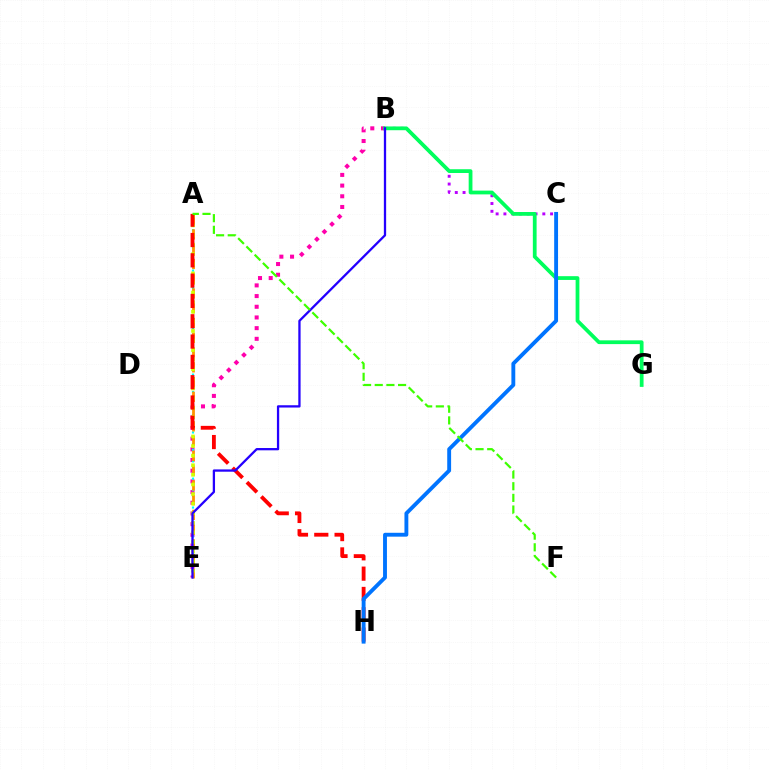{('B', 'E'): [{'color': '#ff00ac', 'line_style': 'dotted', 'thickness': 2.9}, {'color': '#2500ff', 'line_style': 'solid', 'thickness': 1.65}], ('B', 'C'): [{'color': '#b900ff', 'line_style': 'dotted', 'thickness': 2.11}], ('A', 'E'): [{'color': '#00fff6', 'line_style': 'dotted', 'thickness': 1.57}, {'color': '#ff9400', 'line_style': 'dashed', 'thickness': 2.01}, {'color': '#d1ff00', 'line_style': 'dotted', 'thickness': 2.61}], ('A', 'H'): [{'color': '#ff0000', 'line_style': 'dashed', 'thickness': 2.76}], ('B', 'G'): [{'color': '#00ff5c', 'line_style': 'solid', 'thickness': 2.71}], ('C', 'H'): [{'color': '#0074ff', 'line_style': 'solid', 'thickness': 2.79}], ('A', 'F'): [{'color': '#3dff00', 'line_style': 'dashed', 'thickness': 1.58}]}